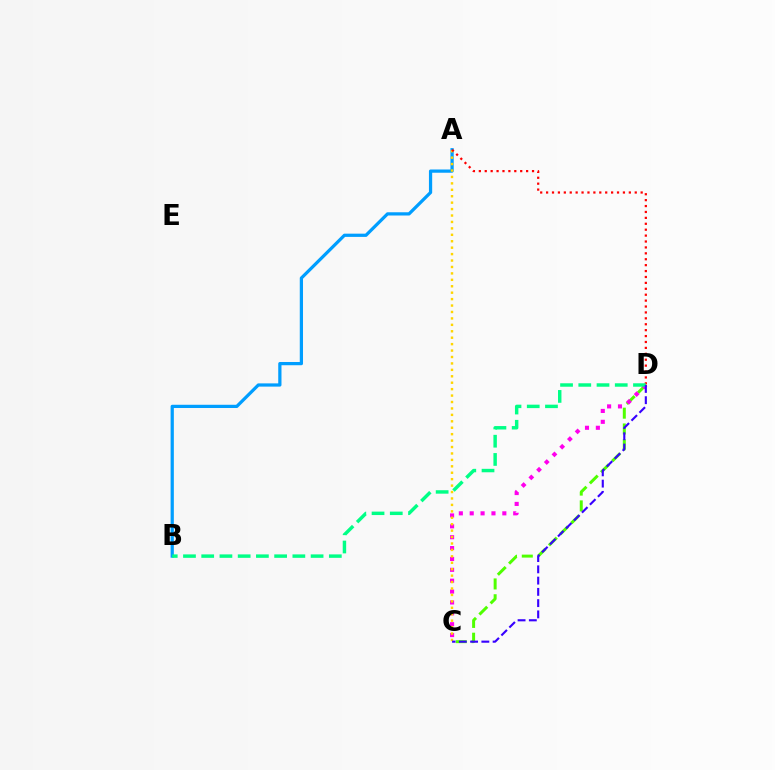{('C', 'D'): [{'color': '#4fff00', 'line_style': 'dashed', 'thickness': 2.15}, {'color': '#ff00ed', 'line_style': 'dotted', 'thickness': 2.95}, {'color': '#3700ff', 'line_style': 'dashed', 'thickness': 1.53}], ('A', 'B'): [{'color': '#009eff', 'line_style': 'solid', 'thickness': 2.33}], ('A', 'C'): [{'color': '#ffd500', 'line_style': 'dotted', 'thickness': 1.75}], ('A', 'D'): [{'color': '#ff0000', 'line_style': 'dotted', 'thickness': 1.61}], ('B', 'D'): [{'color': '#00ff86', 'line_style': 'dashed', 'thickness': 2.48}]}